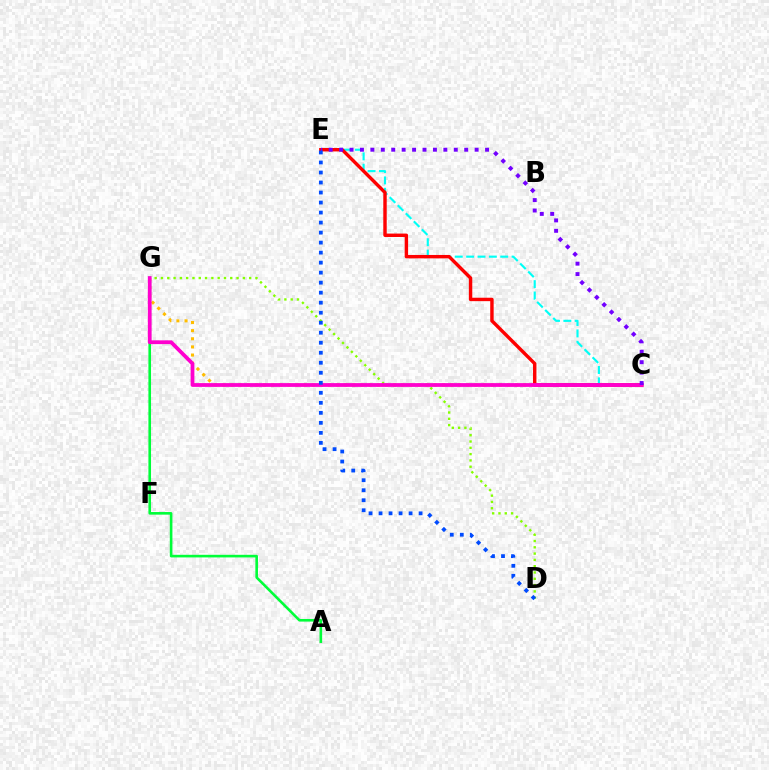{('C', 'E'): [{'color': '#00fff6', 'line_style': 'dashed', 'thickness': 1.54}, {'color': '#ff0000', 'line_style': 'solid', 'thickness': 2.46}, {'color': '#7200ff', 'line_style': 'dotted', 'thickness': 2.83}], ('C', 'G'): [{'color': '#ffbd00', 'line_style': 'dotted', 'thickness': 2.21}, {'color': '#ff00cf', 'line_style': 'solid', 'thickness': 2.72}], ('A', 'G'): [{'color': '#00ff39', 'line_style': 'solid', 'thickness': 1.88}], ('D', 'G'): [{'color': '#84ff00', 'line_style': 'dotted', 'thickness': 1.71}], ('D', 'E'): [{'color': '#004bff', 'line_style': 'dotted', 'thickness': 2.72}]}